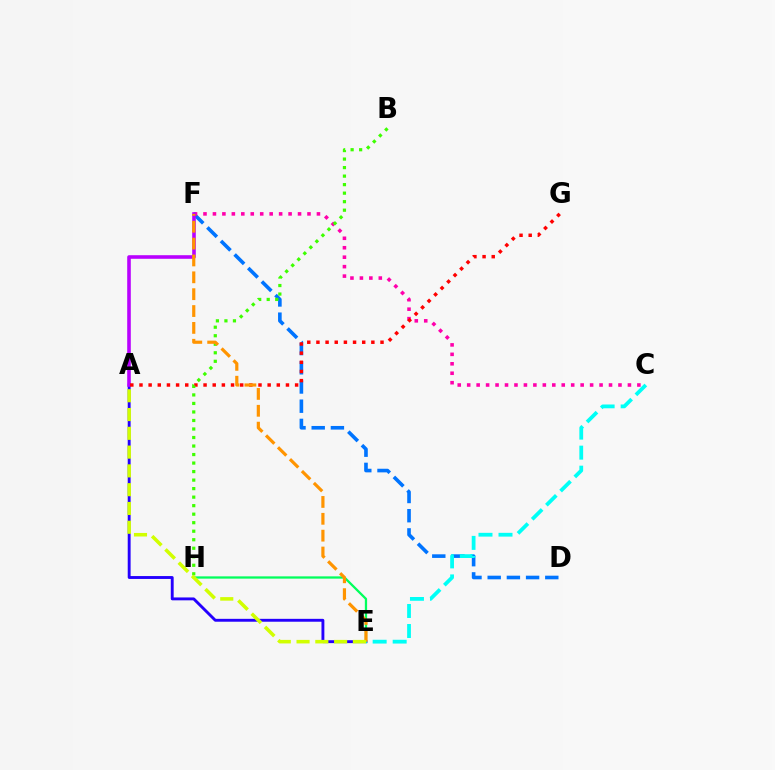{('D', 'F'): [{'color': '#0074ff', 'line_style': 'dashed', 'thickness': 2.61}], ('A', 'E'): [{'color': '#2500ff', 'line_style': 'solid', 'thickness': 2.08}, {'color': '#d1ff00', 'line_style': 'dashed', 'thickness': 2.55}], ('E', 'H'): [{'color': '#00ff5c', 'line_style': 'solid', 'thickness': 1.64}], ('C', 'F'): [{'color': '#ff00ac', 'line_style': 'dotted', 'thickness': 2.57}], ('A', 'F'): [{'color': '#b900ff', 'line_style': 'solid', 'thickness': 2.58}], ('C', 'E'): [{'color': '#00fff6', 'line_style': 'dashed', 'thickness': 2.72}], ('A', 'G'): [{'color': '#ff0000', 'line_style': 'dotted', 'thickness': 2.49}], ('B', 'H'): [{'color': '#3dff00', 'line_style': 'dotted', 'thickness': 2.31}], ('E', 'F'): [{'color': '#ff9400', 'line_style': 'dashed', 'thickness': 2.29}]}